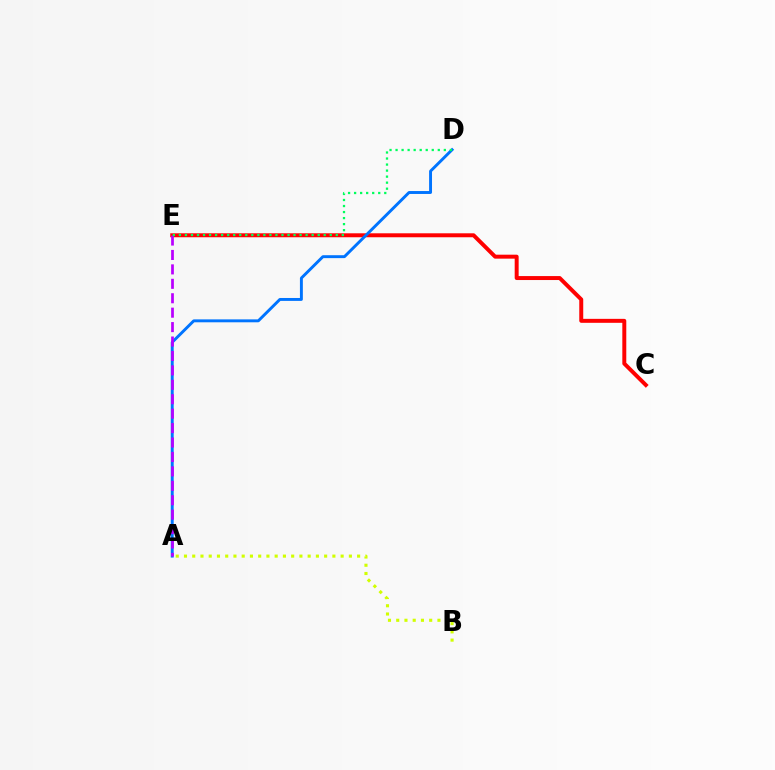{('C', 'E'): [{'color': '#ff0000', 'line_style': 'solid', 'thickness': 2.85}], ('A', 'D'): [{'color': '#0074ff', 'line_style': 'solid', 'thickness': 2.1}], ('A', 'E'): [{'color': '#b900ff', 'line_style': 'dashed', 'thickness': 1.96}], ('A', 'B'): [{'color': '#d1ff00', 'line_style': 'dotted', 'thickness': 2.24}], ('D', 'E'): [{'color': '#00ff5c', 'line_style': 'dotted', 'thickness': 1.64}]}